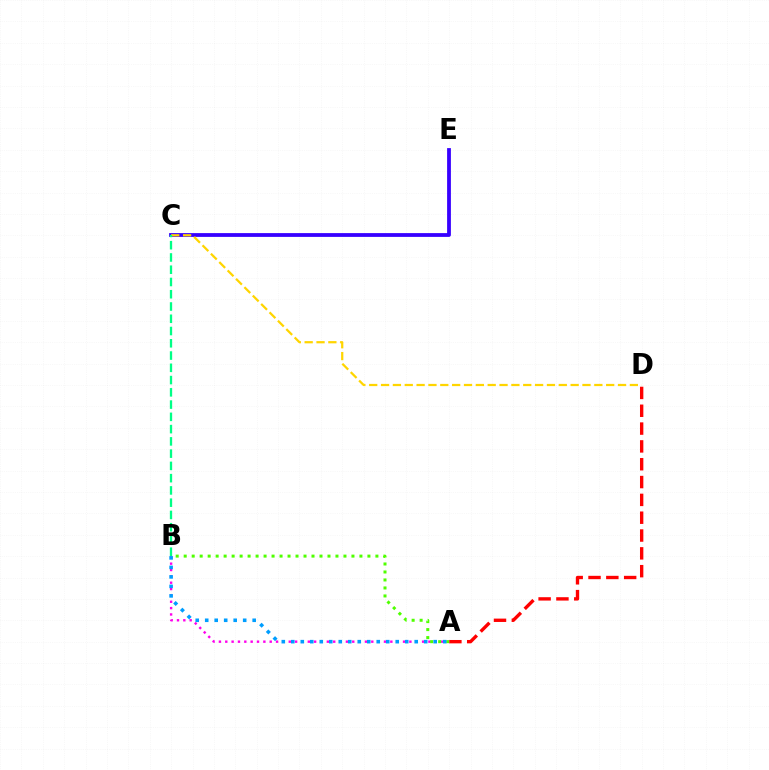{('C', 'E'): [{'color': '#3700ff', 'line_style': 'solid', 'thickness': 2.73}], ('A', 'D'): [{'color': '#ff0000', 'line_style': 'dashed', 'thickness': 2.42}], ('C', 'D'): [{'color': '#ffd500', 'line_style': 'dashed', 'thickness': 1.61}], ('A', 'B'): [{'color': '#ff00ed', 'line_style': 'dotted', 'thickness': 1.73}, {'color': '#4fff00', 'line_style': 'dotted', 'thickness': 2.17}, {'color': '#009eff', 'line_style': 'dotted', 'thickness': 2.58}], ('B', 'C'): [{'color': '#00ff86', 'line_style': 'dashed', 'thickness': 1.67}]}